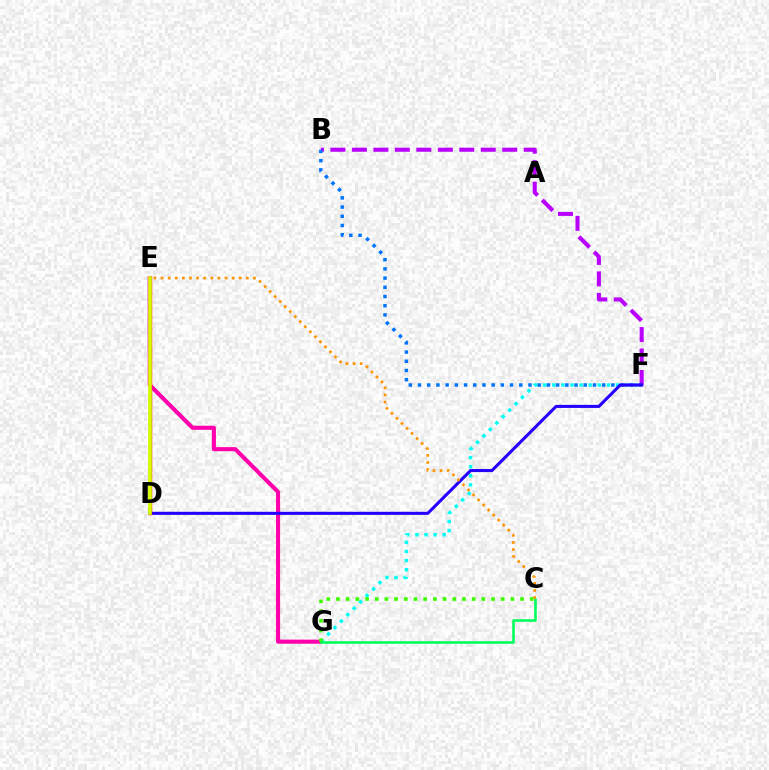{('F', 'G'): [{'color': '#00fff6', 'line_style': 'dotted', 'thickness': 2.47}], ('E', 'G'): [{'color': '#ff00ac', 'line_style': 'solid', 'thickness': 2.94}], ('C', 'G'): [{'color': '#3dff00', 'line_style': 'dotted', 'thickness': 2.63}, {'color': '#00ff5c', 'line_style': 'solid', 'thickness': 1.86}], ('B', 'F'): [{'color': '#b900ff', 'line_style': 'dashed', 'thickness': 2.92}, {'color': '#0074ff', 'line_style': 'dotted', 'thickness': 2.5}], ('D', 'F'): [{'color': '#2500ff', 'line_style': 'solid', 'thickness': 2.22}], ('C', 'E'): [{'color': '#ff9400', 'line_style': 'dotted', 'thickness': 1.93}], ('D', 'E'): [{'color': '#ff0000', 'line_style': 'solid', 'thickness': 2.44}, {'color': '#d1ff00', 'line_style': 'solid', 'thickness': 2.62}]}